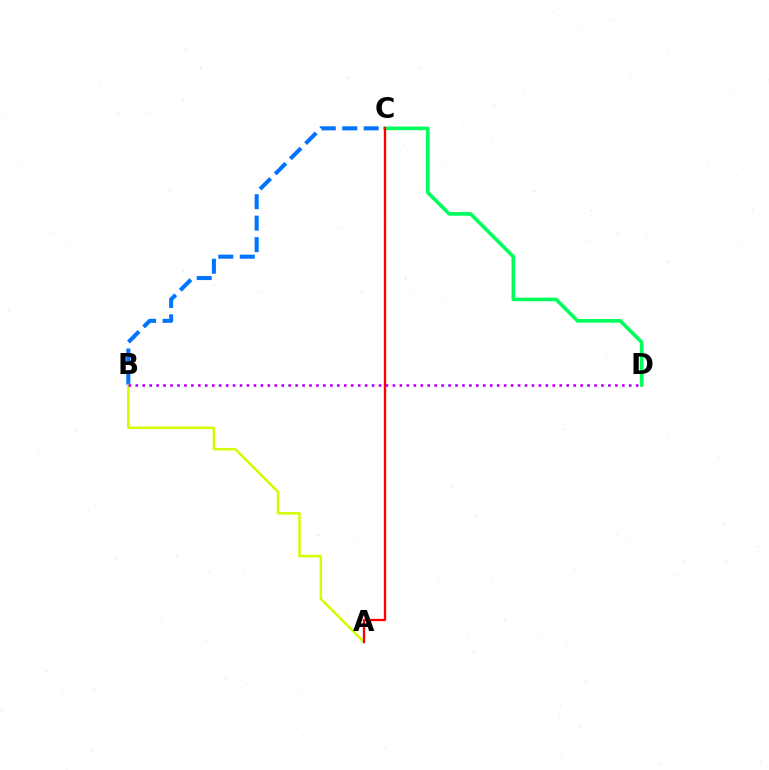{('C', 'D'): [{'color': '#00ff5c', 'line_style': 'solid', 'thickness': 2.61}], ('B', 'C'): [{'color': '#0074ff', 'line_style': 'dashed', 'thickness': 2.92}], ('A', 'B'): [{'color': '#d1ff00', 'line_style': 'solid', 'thickness': 1.8}], ('B', 'D'): [{'color': '#b900ff', 'line_style': 'dotted', 'thickness': 1.89}], ('A', 'C'): [{'color': '#ff0000', 'line_style': 'solid', 'thickness': 1.68}]}